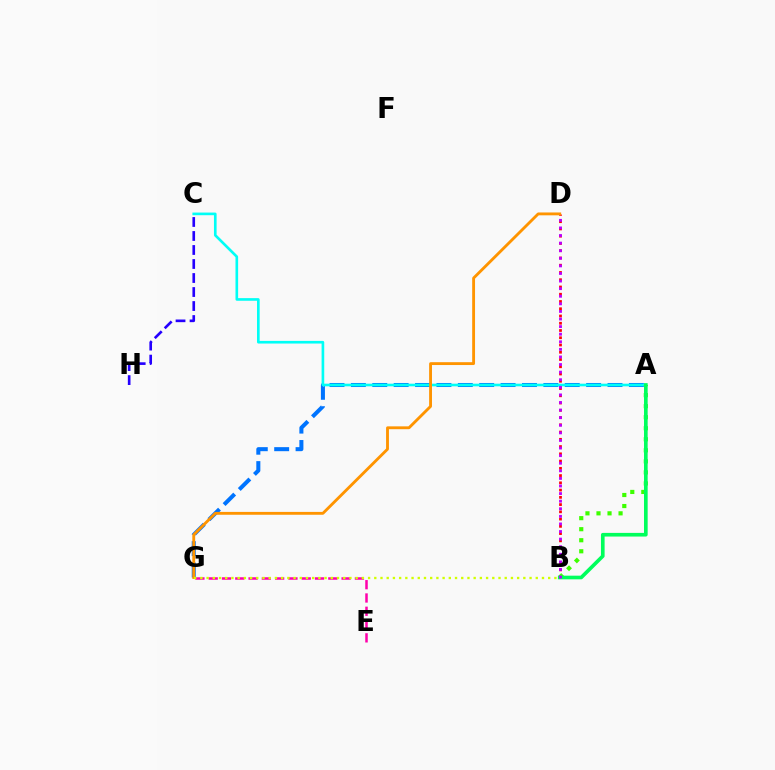{('E', 'G'): [{'color': '#ff00ac', 'line_style': 'dashed', 'thickness': 1.81}], ('C', 'H'): [{'color': '#2500ff', 'line_style': 'dashed', 'thickness': 1.9}], ('B', 'D'): [{'color': '#ff0000', 'line_style': 'dotted', 'thickness': 1.97}, {'color': '#b900ff', 'line_style': 'dotted', 'thickness': 2.06}], ('A', 'G'): [{'color': '#0074ff', 'line_style': 'dashed', 'thickness': 2.91}], ('A', 'C'): [{'color': '#00fff6', 'line_style': 'solid', 'thickness': 1.9}], ('D', 'G'): [{'color': '#ff9400', 'line_style': 'solid', 'thickness': 2.05}], ('A', 'B'): [{'color': '#3dff00', 'line_style': 'dotted', 'thickness': 3.0}, {'color': '#00ff5c', 'line_style': 'solid', 'thickness': 2.63}], ('B', 'G'): [{'color': '#d1ff00', 'line_style': 'dotted', 'thickness': 1.69}]}